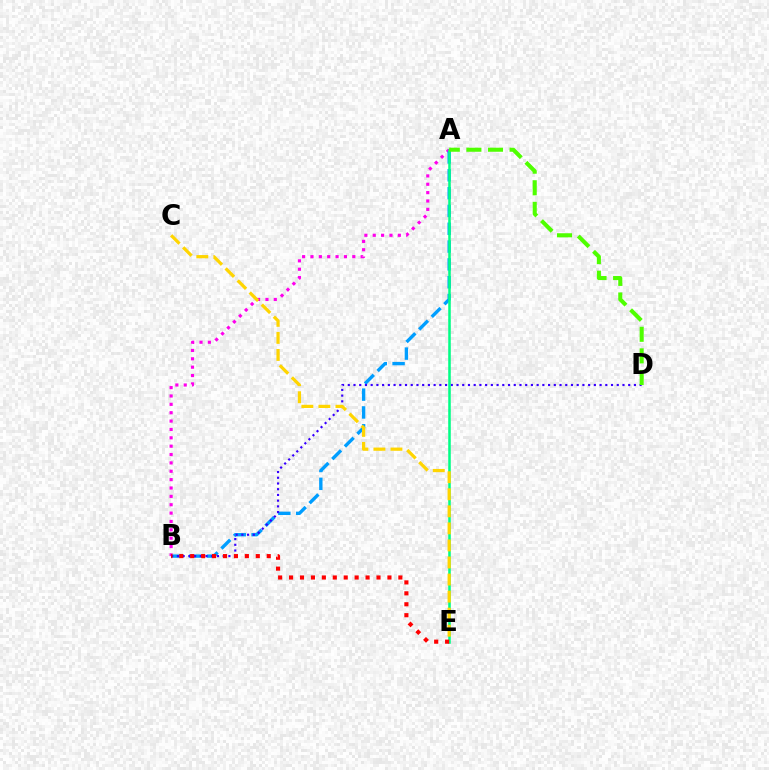{('A', 'B'): [{'color': '#ff00ed', 'line_style': 'dotted', 'thickness': 2.27}, {'color': '#009eff', 'line_style': 'dashed', 'thickness': 2.42}], ('B', 'D'): [{'color': '#3700ff', 'line_style': 'dotted', 'thickness': 1.55}], ('A', 'E'): [{'color': '#00ff86', 'line_style': 'solid', 'thickness': 1.83}], ('A', 'D'): [{'color': '#4fff00', 'line_style': 'dashed', 'thickness': 2.93}], ('B', 'E'): [{'color': '#ff0000', 'line_style': 'dotted', 'thickness': 2.97}], ('C', 'E'): [{'color': '#ffd500', 'line_style': 'dashed', 'thickness': 2.32}]}